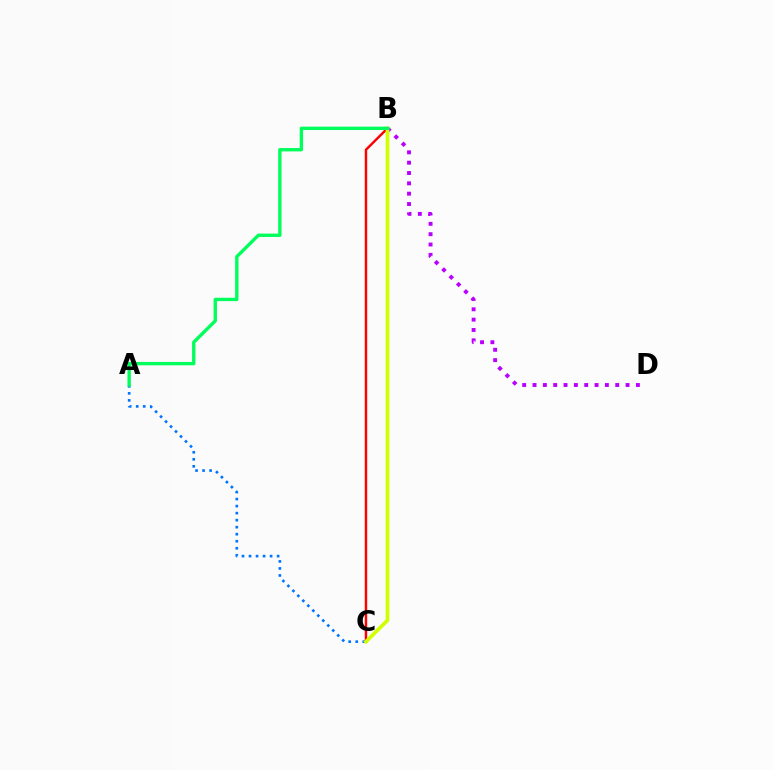{('B', 'C'): [{'color': '#ff0000', 'line_style': 'solid', 'thickness': 1.75}, {'color': '#d1ff00', 'line_style': 'solid', 'thickness': 2.64}], ('B', 'D'): [{'color': '#b900ff', 'line_style': 'dotted', 'thickness': 2.81}], ('A', 'C'): [{'color': '#0074ff', 'line_style': 'dotted', 'thickness': 1.91}], ('A', 'B'): [{'color': '#00ff5c', 'line_style': 'solid', 'thickness': 2.42}]}